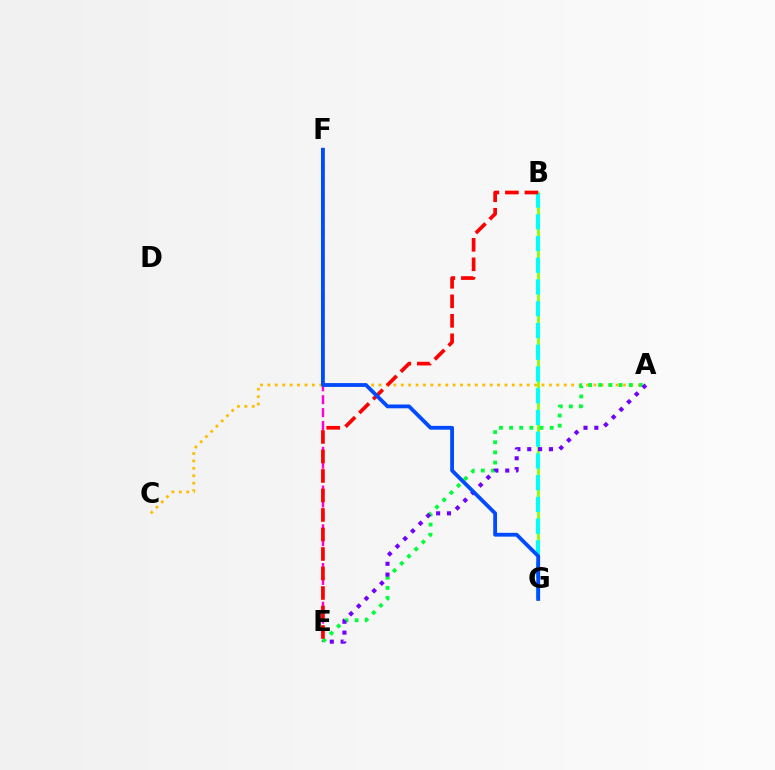{('E', 'F'): [{'color': '#ff00cf', 'line_style': 'dashed', 'thickness': 1.75}], ('A', 'C'): [{'color': '#ffbd00', 'line_style': 'dotted', 'thickness': 2.01}], ('B', 'G'): [{'color': '#84ff00', 'line_style': 'solid', 'thickness': 1.96}, {'color': '#00fff6', 'line_style': 'dashed', 'thickness': 2.95}], ('A', 'E'): [{'color': '#00ff39', 'line_style': 'dotted', 'thickness': 2.76}, {'color': '#7200ff', 'line_style': 'dotted', 'thickness': 2.95}], ('B', 'E'): [{'color': '#ff0000', 'line_style': 'dashed', 'thickness': 2.65}], ('F', 'G'): [{'color': '#004bff', 'line_style': 'solid', 'thickness': 2.74}]}